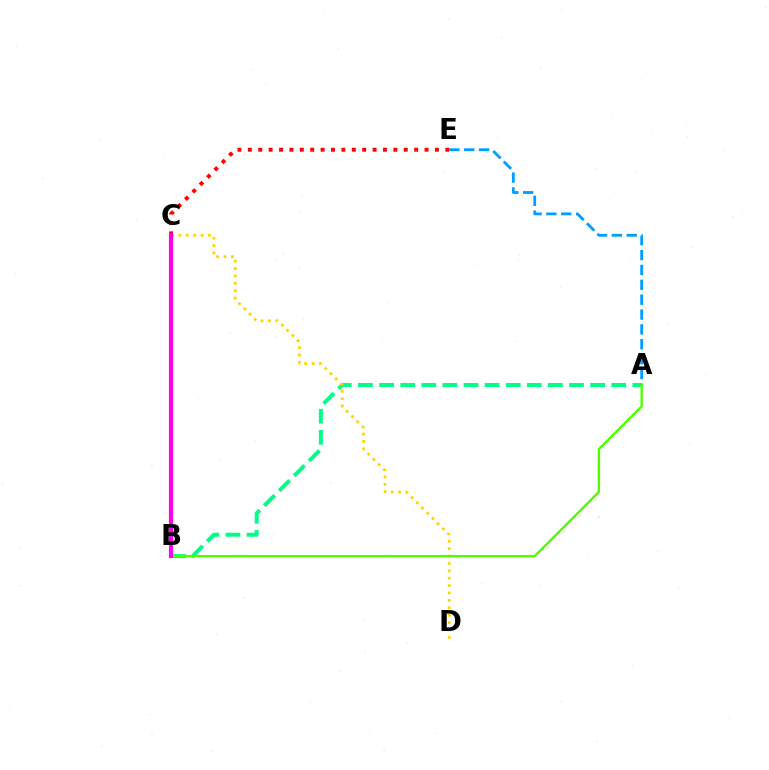{('B', 'C'): [{'color': '#3700ff', 'line_style': 'dotted', 'thickness': 1.51}, {'color': '#ff00ed', 'line_style': 'solid', 'thickness': 2.99}], ('A', 'B'): [{'color': '#00ff86', 'line_style': 'dashed', 'thickness': 2.87}, {'color': '#4fff00', 'line_style': 'solid', 'thickness': 1.7}], ('C', 'D'): [{'color': '#ffd500', 'line_style': 'dotted', 'thickness': 2.01}], ('A', 'E'): [{'color': '#009eff', 'line_style': 'dashed', 'thickness': 2.02}], ('C', 'E'): [{'color': '#ff0000', 'line_style': 'dotted', 'thickness': 2.82}]}